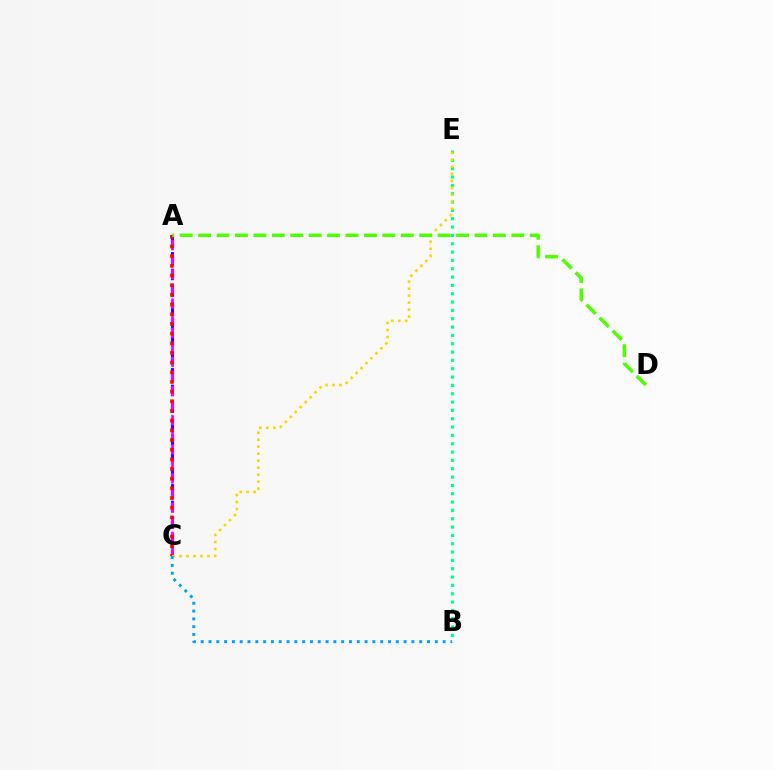{('A', 'C'): [{'color': '#3700ff', 'line_style': 'dashed', 'thickness': 2.25}, {'color': '#ff00ed', 'line_style': 'dashed', 'thickness': 1.98}, {'color': '#ff0000', 'line_style': 'dotted', 'thickness': 2.63}], ('B', 'E'): [{'color': '#00ff86', 'line_style': 'dotted', 'thickness': 2.26}], ('C', 'E'): [{'color': '#ffd500', 'line_style': 'dotted', 'thickness': 1.9}], ('A', 'D'): [{'color': '#4fff00', 'line_style': 'dashed', 'thickness': 2.5}], ('B', 'C'): [{'color': '#009eff', 'line_style': 'dotted', 'thickness': 2.12}]}